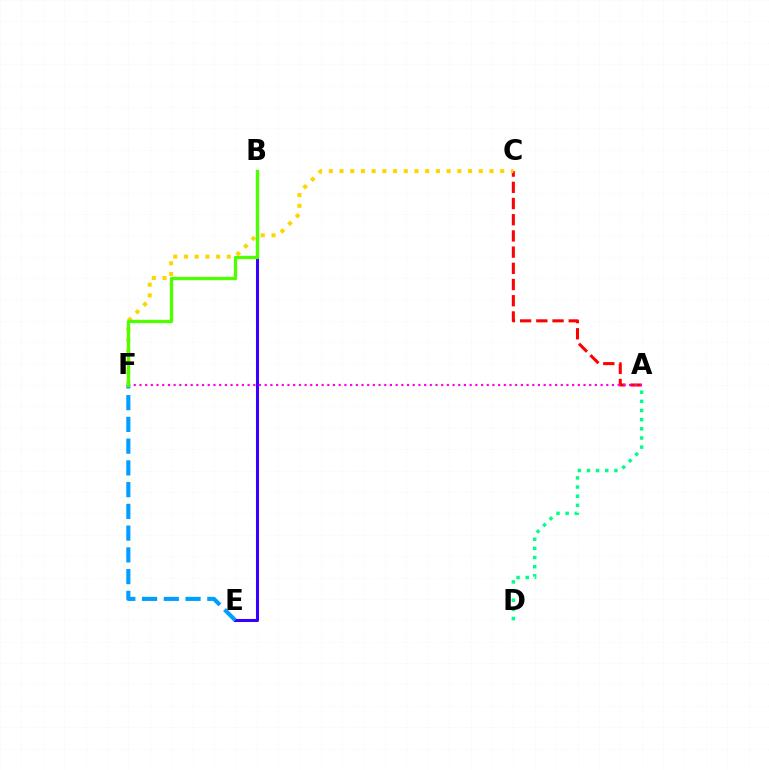{('A', 'C'): [{'color': '#ff0000', 'line_style': 'dashed', 'thickness': 2.2}], ('B', 'E'): [{'color': '#3700ff', 'line_style': 'solid', 'thickness': 2.2}], ('C', 'F'): [{'color': '#ffd500', 'line_style': 'dotted', 'thickness': 2.91}], ('A', 'F'): [{'color': '#ff00ed', 'line_style': 'dotted', 'thickness': 1.55}], ('E', 'F'): [{'color': '#009eff', 'line_style': 'dashed', 'thickness': 2.95}], ('B', 'F'): [{'color': '#4fff00', 'line_style': 'solid', 'thickness': 2.39}], ('A', 'D'): [{'color': '#00ff86', 'line_style': 'dotted', 'thickness': 2.49}]}